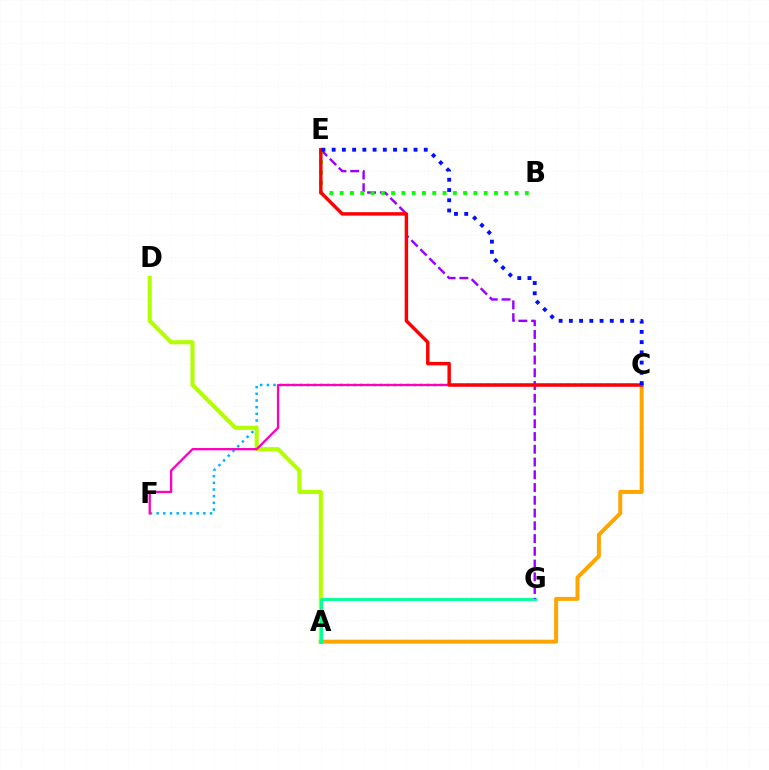{('C', 'F'): [{'color': '#00b5ff', 'line_style': 'dotted', 'thickness': 1.81}, {'color': '#ff00bd', 'line_style': 'solid', 'thickness': 1.66}], ('A', 'D'): [{'color': '#b3ff00', 'line_style': 'solid', 'thickness': 2.95}], ('A', 'C'): [{'color': '#ffa500', 'line_style': 'solid', 'thickness': 2.86}], ('A', 'G'): [{'color': '#00ff9d', 'line_style': 'solid', 'thickness': 2.08}], ('E', 'G'): [{'color': '#9b00ff', 'line_style': 'dashed', 'thickness': 1.73}], ('B', 'E'): [{'color': '#08ff00', 'line_style': 'dotted', 'thickness': 2.79}], ('C', 'E'): [{'color': '#ff0000', 'line_style': 'solid', 'thickness': 2.47}, {'color': '#0010ff', 'line_style': 'dotted', 'thickness': 2.78}]}